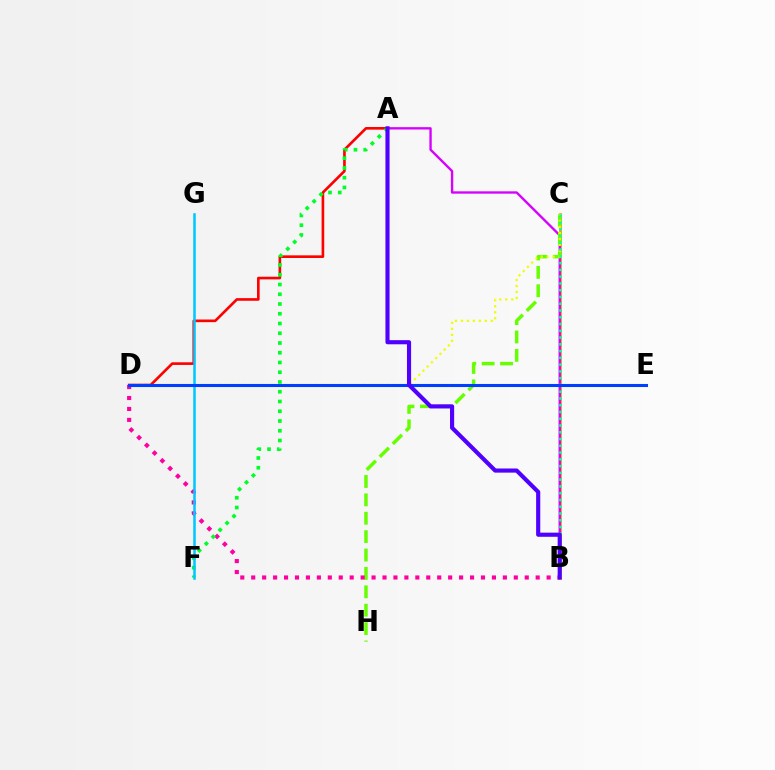{('B', 'C'): [{'color': '#ff8800', 'line_style': 'solid', 'thickness': 1.9}, {'color': '#00ffaf', 'line_style': 'dotted', 'thickness': 1.84}], ('A', 'B'): [{'color': '#d600ff', 'line_style': 'solid', 'thickness': 1.69}, {'color': '#4f00ff', 'line_style': 'solid', 'thickness': 2.97}], ('C', 'H'): [{'color': '#66ff00', 'line_style': 'dashed', 'thickness': 2.5}], ('A', 'D'): [{'color': '#ff0000', 'line_style': 'solid', 'thickness': 1.9}], ('B', 'D'): [{'color': '#ff00a0', 'line_style': 'dotted', 'thickness': 2.97}], ('A', 'F'): [{'color': '#00ff27', 'line_style': 'dotted', 'thickness': 2.65}], ('C', 'D'): [{'color': '#eeff00', 'line_style': 'dotted', 'thickness': 1.62}], ('F', 'G'): [{'color': '#00c7ff', 'line_style': 'solid', 'thickness': 1.82}], ('D', 'E'): [{'color': '#003fff', 'line_style': 'solid', 'thickness': 2.21}]}